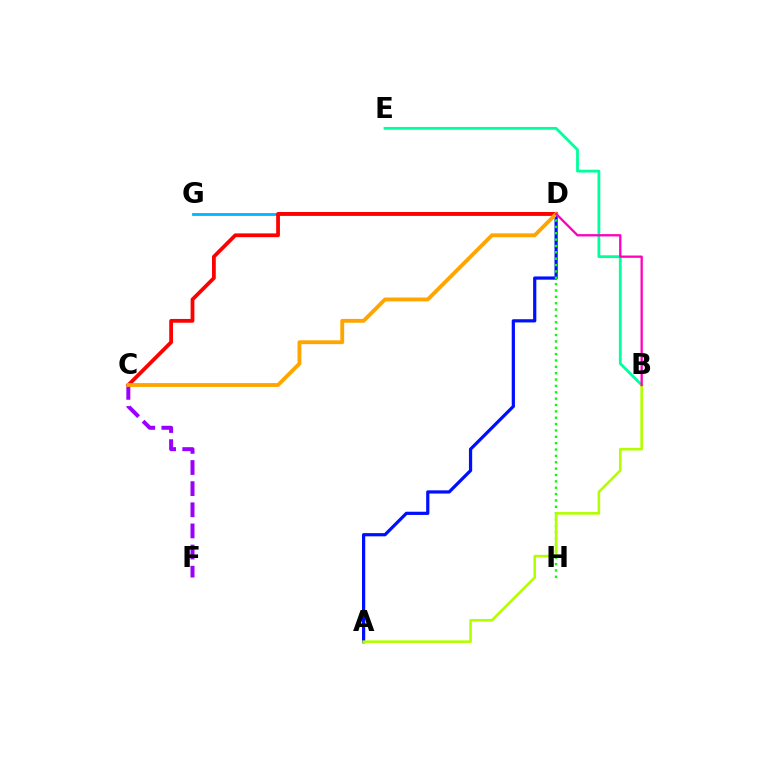{('A', 'D'): [{'color': '#0010ff', 'line_style': 'solid', 'thickness': 2.32}], ('B', 'E'): [{'color': '#00ff9d', 'line_style': 'solid', 'thickness': 2.01}], ('D', 'G'): [{'color': '#00b5ff', 'line_style': 'solid', 'thickness': 2.01}], ('D', 'H'): [{'color': '#08ff00', 'line_style': 'dotted', 'thickness': 1.73}], ('C', 'D'): [{'color': '#ff0000', 'line_style': 'solid', 'thickness': 2.71}, {'color': '#ffa500', 'line_style': 'solid', 'thickness': 2.77}], ('C', 'F'): [{'color': '#9b00ff', 'line_style': 'dashed', 'thickness': 2.87}], ('A', 'B'): [{'color': '#b3ff00', 'line_style': 'solid', 'thickness': 1.88}], ('B', 'D'): [{'color': '#ff00bd', 'line_style': 'solid', 'thickness': 1.65}]}